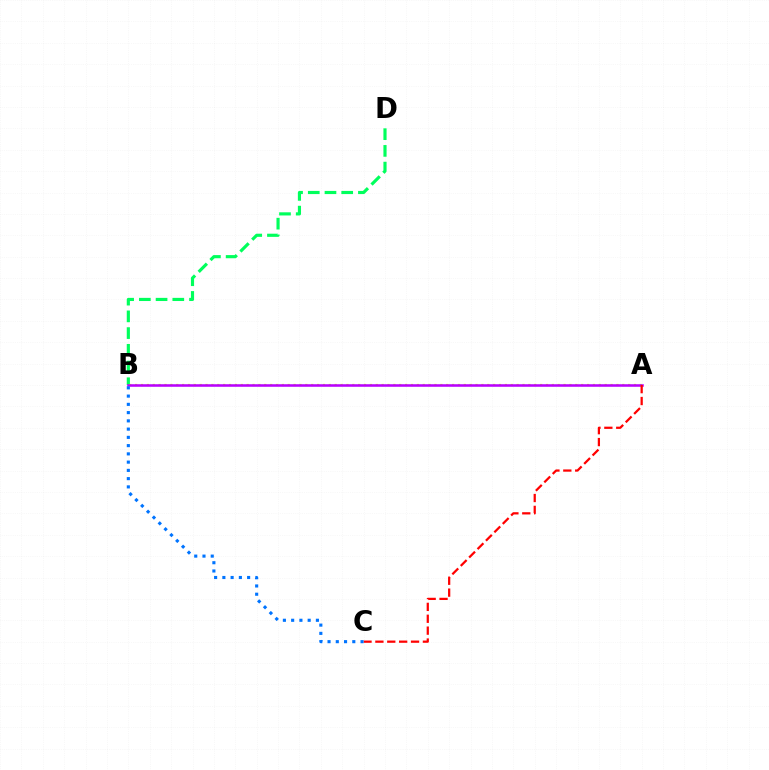{('B', 'D'): [{'color': '#00ff5c', 'line_style': 'dashed', 'thickness': 2.27}], ('A', 'B'): [{'color': '#d1ff00', 'line_style': 'dotted', 'thickness': 1.59}, {'color': '#b900ff', 'line_style': 'solid', 'thickness': 1.84}], ('A', 'C'): [{'color': '#ff0000', 'line_style': 'dashed', 'thickness': 1.61}], ('B', 'C'): [{'color': '#0074ff', 'line_style': 'dotted', 'thickness': 2.24}]}